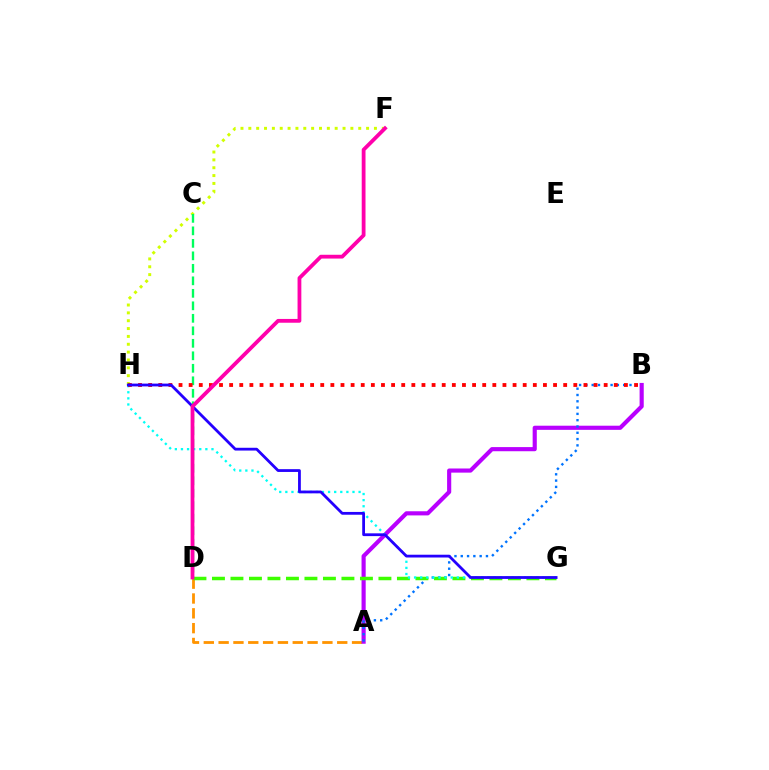{('F', 'H'): [{'color': '#d1ff00', 'line_style': 'dotted', 'thickness': 2.13}], ('A', 'D'): [{'color': '#ff9400', 'line_style': 'dashed', 'thickness': 2.01}], ('A', 'B'): [{'color': '#b900ff', 'line_style': 'solid', 'thickness': 2.98}, {'color': '#0074ff', 'line_style': 'dotted', 'thickness': 1.71}], ('C', 'D'): [{'color': '#00ff5c', 'line_style': 'dashed', 'thickness': 1.7}], ('D', 'G'): [{'color': '#3dff00', 'line_style': 'dashed', 'thickness': 2.51}], ('G', 'H'): [{'color': '#00fff6', 'line_style': 'dotted', 'thickness': 1.66}, {'color': '#2500ff', 'line_style': 'solid', 'thickness': 2.01}], ('B', 'H'): [{'color': '#ff0000', 'line_style': 'dotted', 'thickness': 2.75}], ('D', 'F'): [{'color': '#ff00ac', 'line_style': 'solid', 'thickness': 2.73}]}